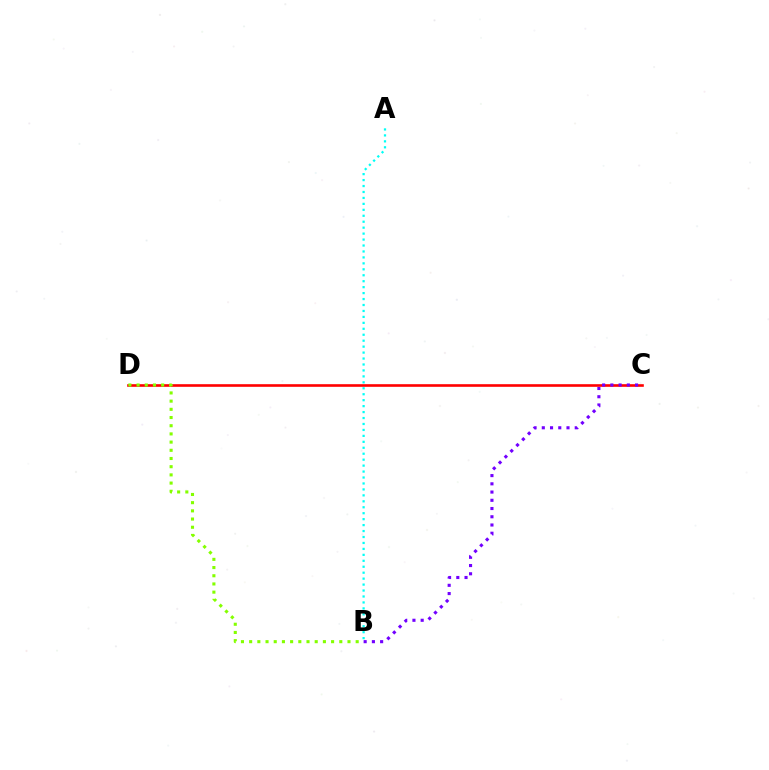{('A', 'B'): [{'color': '#00fff6', 'line_style': 'dotted', 'thickness': 1.62}], ('C', 'D'): [{'color': '#ff0000', 'line_style': 'solid', 'thickness': 1.89}], ('B', 'D'): [{'color': '#84ff00', 'line_style': 'dotted', 'thickness': 2.23}], ('B', 'C'): [{'color': '#7200ff', 'line_style': 'dotted', 'thickness': 2.24}]}